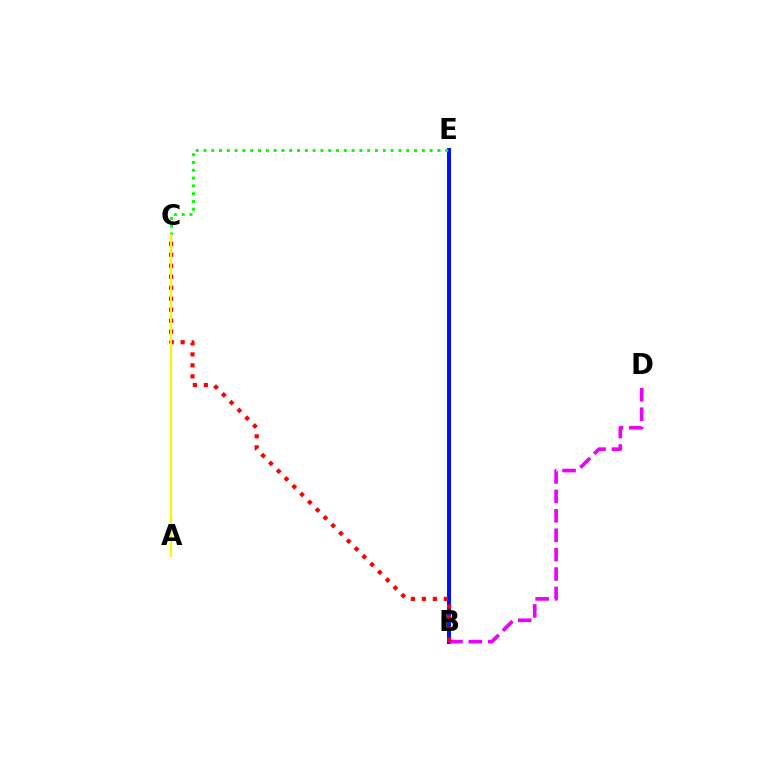{('B', 'E'): [{'color': '#00fff6', 'line_style': 'solid', 'thickness': 2.96}, {'color': '#0010ff', 'line_style': 'solid', 'thickness': 2.84}], ('B', 'D'): [{'color': '#ee00ff', 'line_style': 'dashed', 'thickness': 2.64}], ('C', 'E'): [{'color': '#08ff00', 'line_style': 'dotted', 'thickness': 2.12}], ('B', 'C'): [{'color': '#ff0000', 'line_style': 'dotted', 'thickness': 2.99}], ('A', 'C'): [{'color': '#fcf500', 'line_style': 'solid', 'thickness': 1.51}]}